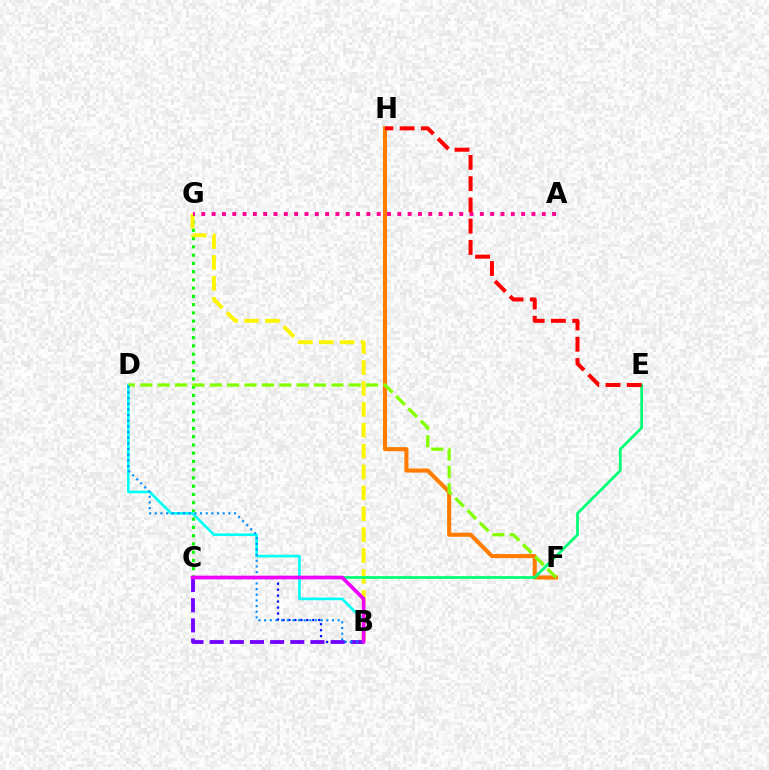{('C', 'G'): [{'color': '#08ff00', 'line_style': 'dotted', 'thickness': 2.24}], ('B', 'G'): [{'color': '#fcf500', 'line_style': 'dashed', 'thickness': 2.84}], ('A', 'G'): [{'color': '#ff0094', 'line_style': 'dotted', 'thickness': 2.8}], ('B', 'C'): [{'color': '#0010ff', 'line_style': 'dotted', 'thickness': 1.62}, {'color': '#7200ff', 'line_style': 'dashed', 'thickness': 2.74}, {'color': '#ee00ff', 'line_style': 'solid', 'thickness': 2.64}], ('B', 'D'): [{'color': '#00fff6', 'line_style': 'solid', 'thickness': 1.9}, {'color': '#008cff', 'line_style': 'dotted', 'thickness': 1.54}], ('F', 'H'): [{'color': '#ff7c00', 'line_style': 'solid', 'thickness': 2.94}], ('C', 'E'): [{'color': '#00ff74', 'line_style': 'solid', 'thickness': 1.97}], ('D', 'F'): [{'color': '#84ff00', 'line_style': 'dashed', 'thickness': 2.36}], ('E', 'H'): [{'color': '#ff0000', 'line_style': 'dashed', 'thickness': 2.89}]}